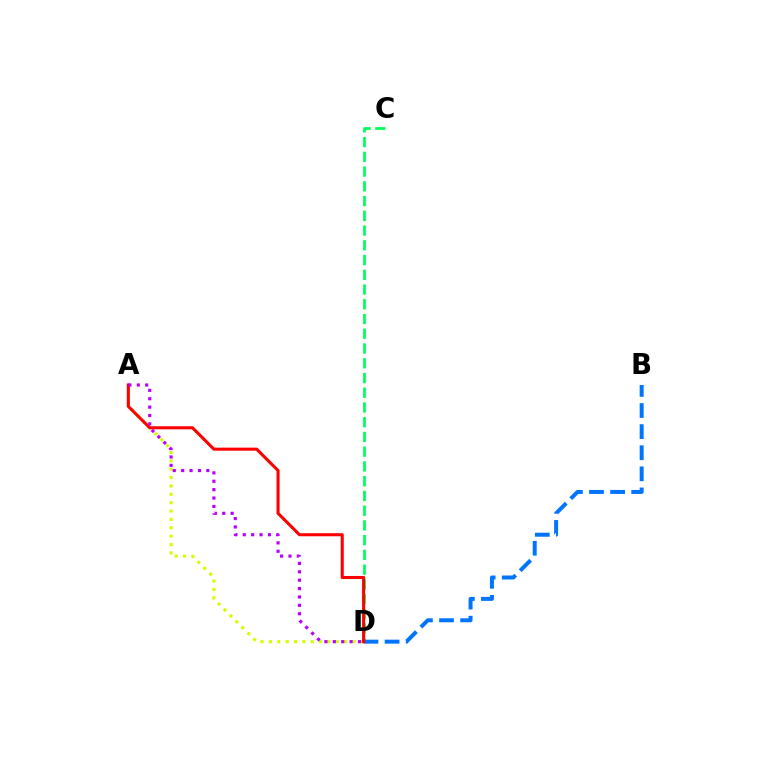{('A', 'D'): [{'color': '#d1ff00', 'line_style': 'dotted', 'thickness': 2.27}, {'color': '#ff0000', 'line_style': 'solid', 'thickness': 2.21}, {'color': '#b900ff', 'line_style': 'dotted', 'thickness': 2.28}], ('C', 'D'): [{'color': '#00ff5c', 'line_style': 'dashed', 'thickness': 2.0}], ('B', 'D'): [{'color': '#0074ff', 'line_style': 'dashed', 'thickness': 2.87}]}